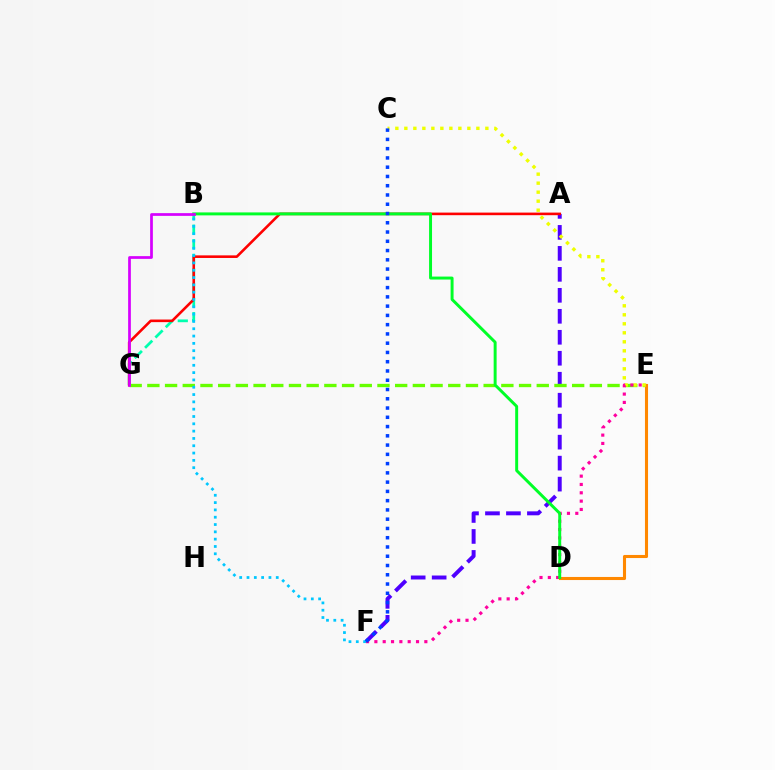{('B', 'G'): [{'color': '#00ffaf', 'line_style': 'dashed', 'thickness': 1.98}, {'color': '#d600ff', 'line_style': 'solid', 'thickness': 1.96}], ('A', 'F'): [{'color': '#4f00ff', 'line_style': 'dashed', 'thickness': 2.85}], ('A', 'G'): [{'color': '#ff0000', 'line_style': 'solid', 'thickness': 1.87}], ('E', 'G'): [{'color': '#66ff00', 'line_style': 'dashed', 'thickness': 2.4}], ('D', 'E'): [{'color': '#ff8800', 'line_style': 'solid', 'thickness': 2.22}], ('B', 'F'): [{'color': '#00c7ff', 'line_style': 'dotted', 'thickness': 1.99}], ('C', 'E'): [{'color': '#eeff00', 'line_style': 'dotted', 'thickness': 2.45}], ('E', 'F'): [{'color': '#ff00a0', 'line_style': 'dotted', 'thickness': 2.26}], ('B', 'D'): [{'color': '#00ff27', 'line_style': 'solid', 'thickness': 2.13}], ('C', 'F'): [{'color': '#003fff', 'line_style': 'dotted', 'thickness': 2.52}]}